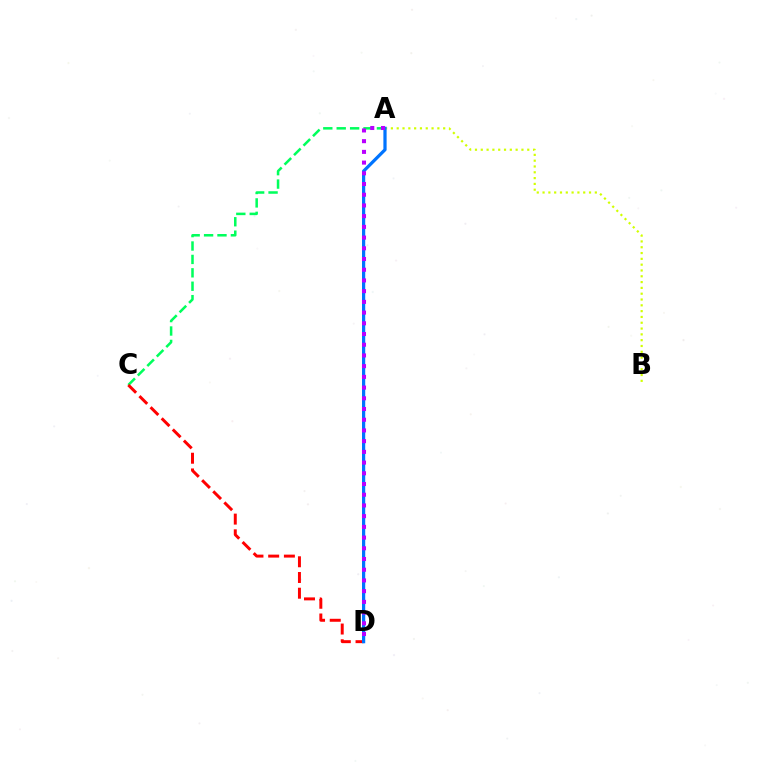{('A', 'B'): [{'color': '#d1ff00', 'line_style': 'dotted', 'thickness': 1.58}], ('A', 'C'): [{'color': '#00ff5c', 'line_style': 'dashed', 'thickness': 1.82}], ('C', 'D'): [{'color': '#ff0000', 'line_style': 'dashed', 'thickness': 2.14}], ('A', 'D'): [{'color': '#0074ff', 'line_style': 'solid', 'thickness': 2.32}, {'color': '#b900ff', 'line_style': 'dotted', 'thickness': 2.91}]}